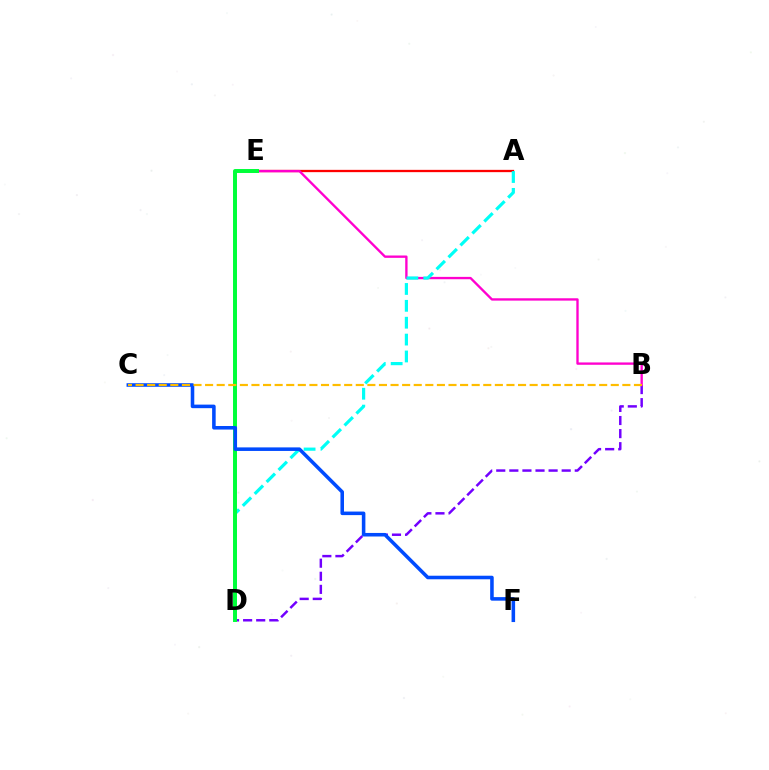{('B', 'D'): [{'color': '#7200ff', 'line_style': 'dashed', 'thickness': 1.78}], ('A', 'E'): [{'color': '#ff0000', 'line_style': 'solid', 'thickness': 1.65}], ('D', 'E'): [{'color': '#84ff00', 'line_style': 'solid', 'thickness': 1.64}, {'color': '#00ff39', 'line_style': 'solid', 'thickness': 2.85}], ('B', 'E'): [{'color': '#ff00cf', 'line_style': 'solid', 'thickness': 1.69}], ('A', 'D'): [{'color': '#00fff6', 'line_style': 'dashed', 'thickness': 2.29}], ('C', 'F'): [{'color': '#004bff', 'line_style': 'solid', 'thickness': 2.56}], ('B', 'C'): [{'color': '#ffbd00', 'line_style': 'dashed', 'thickness': 1.57}]}